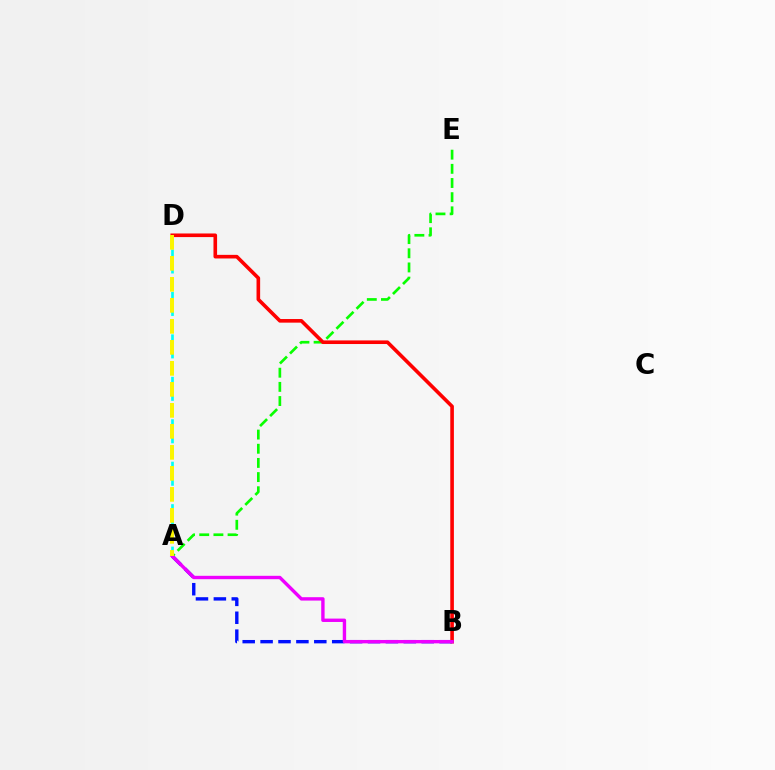{('A', 'E'): [{'color': '#08ff00', 'line_style': 'dashed', 'thickness': 1.92}], ('B', 'D'): [{'color': '#ff0000', 'line_style': 'solid', 'thickness': 2.6}], ('A', 'B'): [{'color': '#0010ff', 'line_style': 'dashed', 'thickness': 2.43}, {'color': '#ee00ff', 'line_style': 'solid', 'thickness': 2.43}], ('A', 'D'): [{'color': '#00fff6', 'line_style': 'dashed', 'thickness': 1.92}, {'color': '#fcf500', 'line_style': 'dashed', 'thickness': 2.85}]}